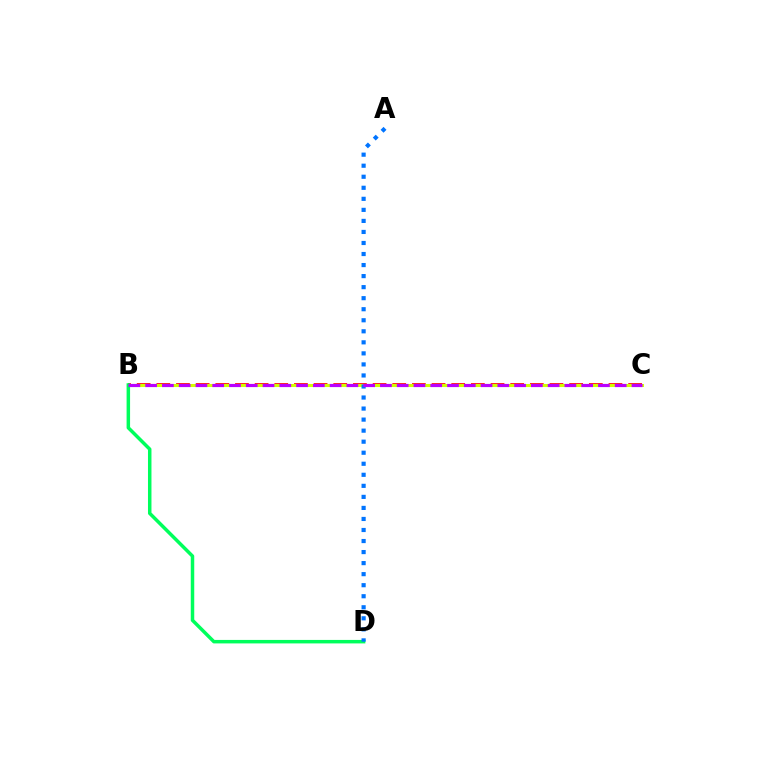{('B', 'C'): [{'color': '#ff0000', 'line_style': 'dashed', 'thickness': 2.67}, {'color': '#d1ff00', 'line_style': 'solid', 'thickness': 2.19}, {'color': '#b900ff', 'line_style': 'dashed', 'thickness': 2.28}], ('B', 'D'): [{'color': '#00ff5c', 'line_style': 'solid', 'thickness': 2.51}], ('A', 'D'): [{'color': '#0074ff', 'line_style': 'dotted', 'thickness': 3.0}]}